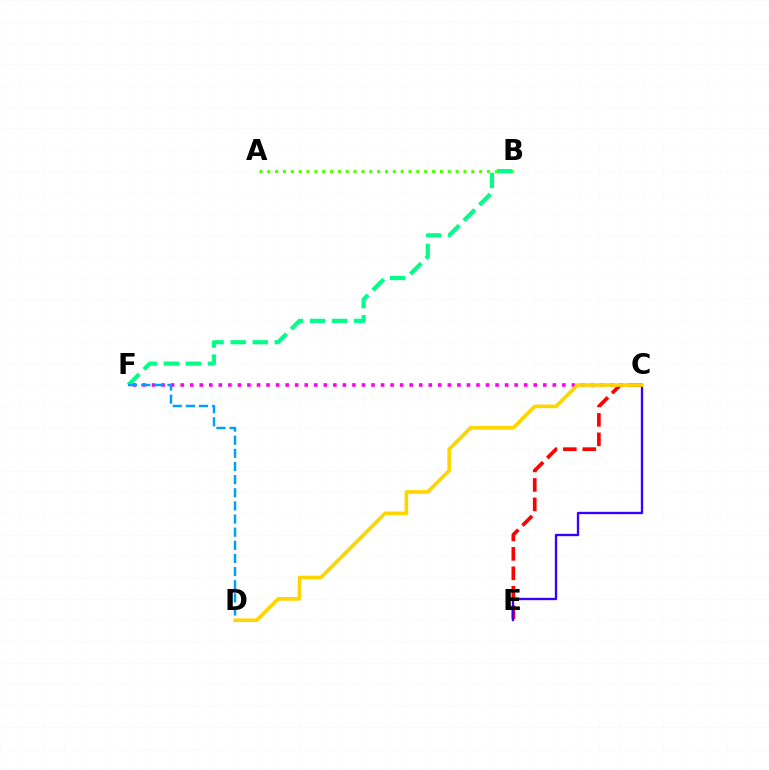{('C', 'E'): [{'color': '#ff0000', 'line_style': 'dashed', 'thickness': 2.64}, {'color': '#3700ff', 'line_style': 'solid', 'thickness': 1.68}], ('C', 'F'): [{'color': '#ff00ed', 'line_style': 'dotted', 'thickness': 2.59}], ('A', 'B'): [{'color': '#4fff00', 'line_style': 'dotted', 'thickness': 2.13}], ('B', 'F'): [{'color': '#00ff86', 'line_style': 'dashed', 'thickness': 3.0}], ('D', 'F'): [{'color': '#009eff', 'line_style': 'dashed', 'thickness': 1.78}], ('C', 'D'): [{'color': '#ffd500', 'line_style': 'solid', 'thickness': 2.62}]}